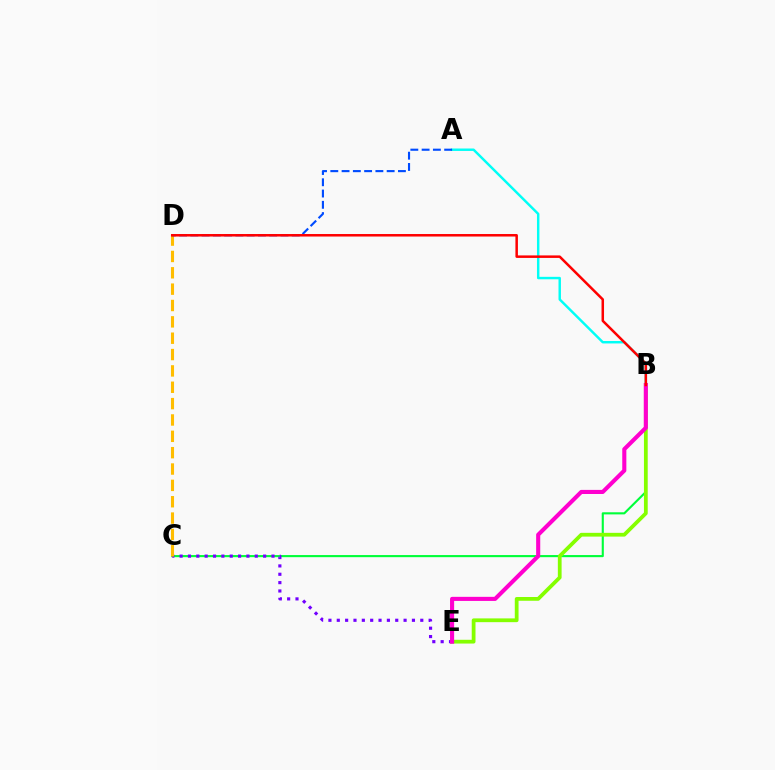{('B', 'C'): [{'color': '#00ff39', 'line_style': 'solid', 'thickness': 1.53}], ('C', 'E'): [{'color': '#7200ff', 'line_style': 'dotted', 'thickness': 2.27}], ('B', 'E'): [{'color': '#84ff00', 'line_style': 'solid', 'thickness': 2.71}, {'color': '#ff00cf', 'line_style': 'solid', 'thickness': 2.95}], ('A', 'B'): [{'color': '#00fff6', 'line_style': 'solid', 'thickness': 1.76}], ('C', 'D'): [{'color': '#ffbd00', 'line_style': 'dashed', 'thickness': 2.22}], ('A', 'D'): [{'color': '#004bff', 'line_style': 'dashed', 'thickness': 1.53}], ('B', 'D'): [{'color': '#ff0000', 'line_style': 'solid', 'thickness': 1.8}]}